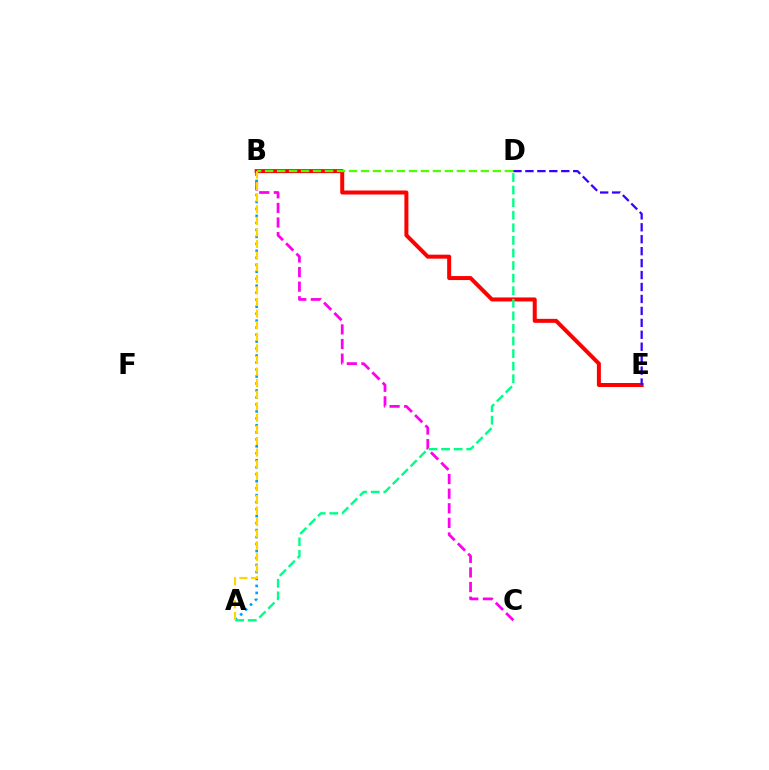{('B', 'C'): [{'color': '#ff00ed', 'line_style': 'dashed', 'thickness': 1.98}], ('B', 'E'): [{'color': '#ff0000', 'line_style': 'solid', 'thickness': 2.88}], ('A', 'B'): [{'color': '#009eff', 'line_style': 'dotted', 'thickness': 1.9}, {'color': '#ffd500', 'line_style': 'dashed', 'thickness': 1.57}], ('A', 'D'): [{'color': '#00ff86', 'line_style': 'dashed', 'thickness': 1.71}], ('B', 'D'): [{'color': '#4fff00', 'line_style': 'dashed', 'thickness': 1.63}], ('D', 'E'): [{'color': '#3700ff', 'line_style': 'dashed', 'thickness': 1.62}]}